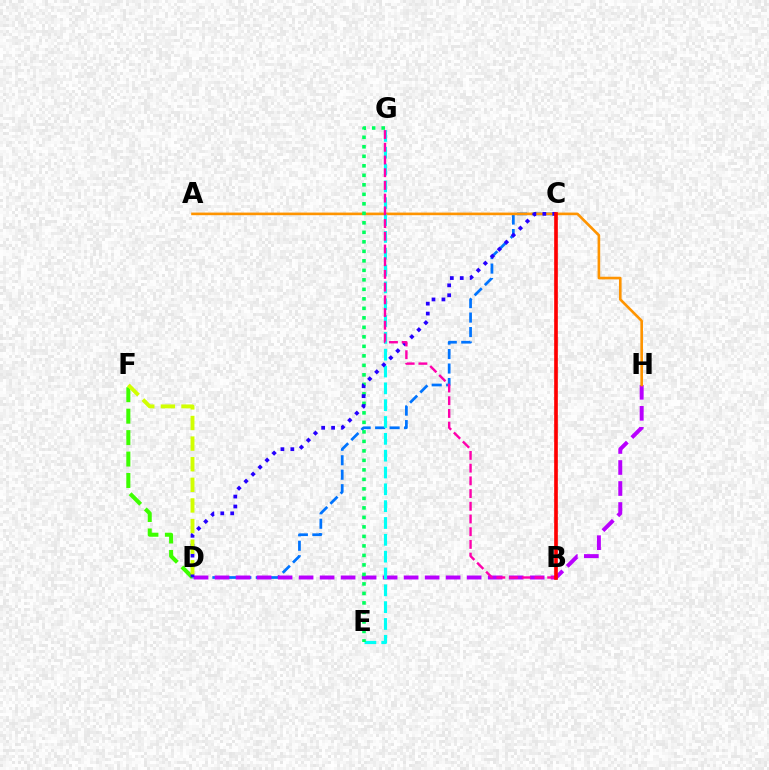{('C', 'D'): [{'color': '#0074ff', 'line_style': 'dashed', 'thickness': 1.97}, {'color': '#2500ff', 'line_style': 'dotted', 'thickness': 2.7}], ('D', 'F'): [{'color': '#3dff00', 'line_style': 'dashed', 'thickness': 2.91}, {'color': '#d1ff00', 'line_style': 'dashed', 'thickness': 2.8}], ('D', 'H'): [{'color': '#b900ff', 'line_style': 'dashed', 'thickness': 2.85}], ('A', 'H'): [{'color': '#ff9400', 'line_style': 'solid', 'thickness': 1.89}], ('E', 'G'): [{'color': '#00fff6', 'line_style': 'dashed', 'thickness': 2.29}, {'color': '#00ff5c', 'line_style': 'dotted', 'thickness': 2.58}], ('B', 'G'): [{'color': '#ff00ac', 'line_style': 'dashed', 'thickness': 1.73}], ('B', 'C'): [{'color': '#ff0000', 'line_style': 'solid', 'thickness': 2.64}]}